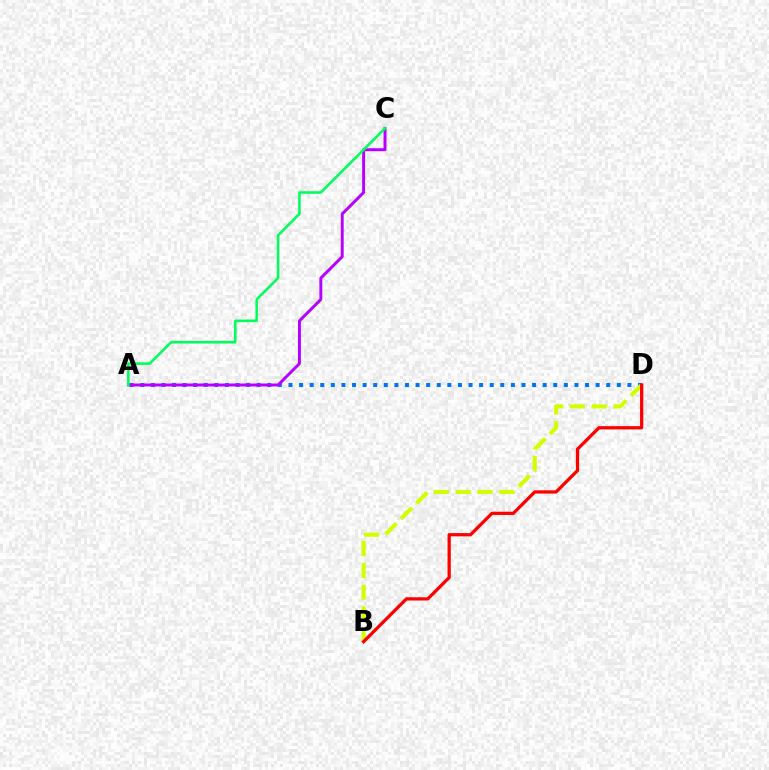{('A', 'D'): [{'color': '#0074ff', 'line_style': 'dotted', 'thickness': 2.88}], ('A', 'C'): [{'color': '#b900ff', 'line_style': 'solid', 'thickness': 2.12}, {'color': '#00ff5c', 'line_style': 'solid', 'thickness': 1.85}], ('B', 'D'): [{'color': '#d1ff00', 'line_style': 'dashed', 'thickness': 2.97}, {'color': '#ff0000', 'line_style': 'solid', 'thickness': 2.34}]}